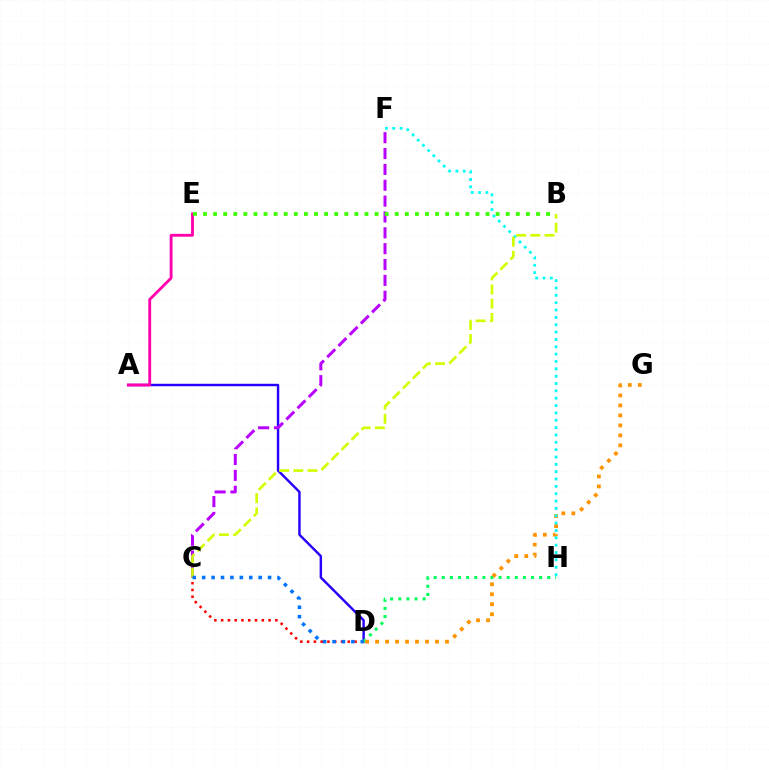{('A', 'D'): [{'color': '#2500ff', 'line_style': 'solid', 'thickness': 1.75}], ('A', 'E'): [{'color': '#ff00ac', 'line_style': 'solid', 'thickness': 2.05}], ('C', 'D'): [{'color': '#ff0000', 'line_style': 'dotted', 'thickness': 1.84}, {'color': '#0074ff', 'line_style': 'dotted', 'thickness': 2.56}], ('C', 'F'): [{'color': '#b900ff', 'line_style': 'dashed', 'thickness': 2.15}], ('D', 'H'): [{'color': '#00ff5c', 'line_style': 'dotted', 'thickness': 2.2}], ('D', 'G'): [{'color': '#ff9400', 'line_style': 'dotted', 'thickness': 2.71}], ('F', 'H'): [{'color': '#00fff6', 'line_style': 'dotted', 'thickness': 2.0}], ('B', 'C'): [{'color': '#d1ff00', 'line_style': 'dashed', 'thickness': 1.93}], ('B', 'E'): [{'color': '#3dff00', 'line_style': 'dotted', 'thickness': 2.74}]}